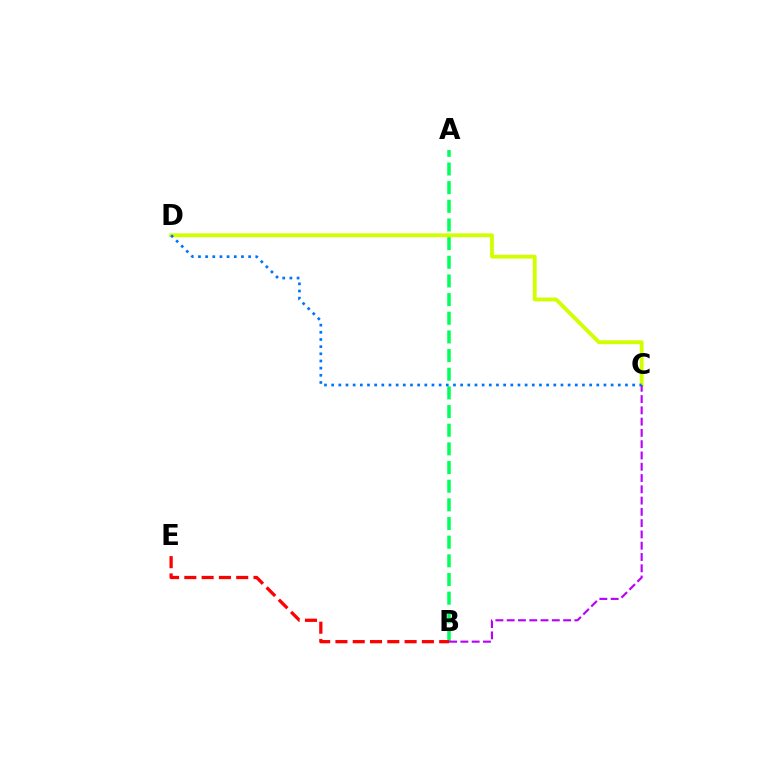{('A', 'B'): [{'color': '#00ff5c', 'line_style': 'dashed', 'thickness': 2.53}], ('B', 'E'): [{'color': '#ff0000', 'line_style': 'dashed', 'thickness': 2.35}], ('C', 'D'): [{'color': '#d1ff00', 'line_style': 'solid', 'thickness': 2.76}, {'color': '#0074ff', 'line_style': 'dotted', 'thickness': 1.95}], ('B', 'C'): [{'color': '#b900ff', 'line_style': 'dashed', 'thickness': 1.53}]}